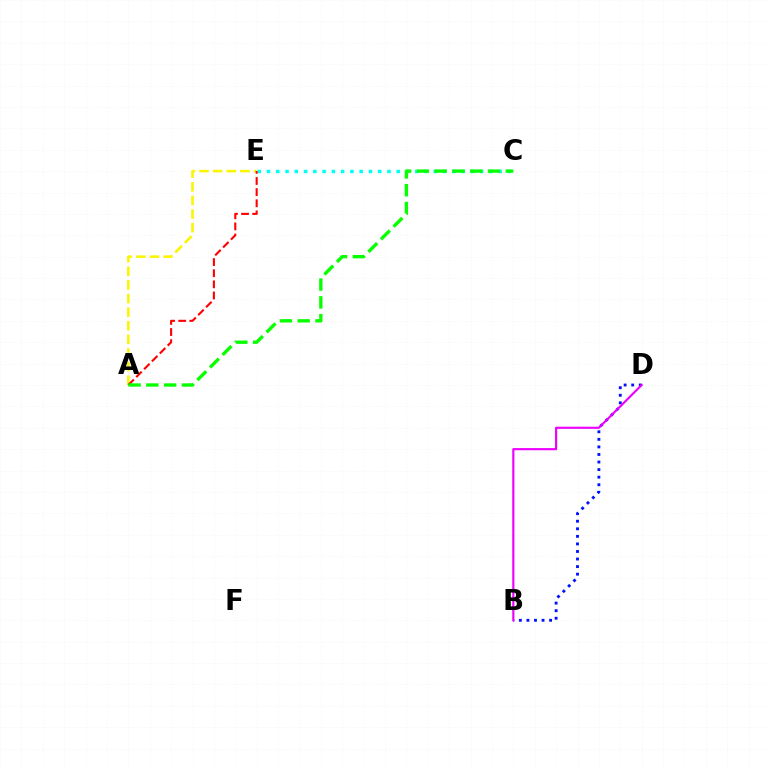{('C', 'E'): [{'color': '#00fff6', 'line_style': 'dotted', 'thickness': 2.52}], ('B', 'D'): [{'color': '#0010ff', 'line_style': 'dotted', 'thickness': 2.05}, {'color': '#ee00ff', 'line_style': 'solid', 'thickness': 1.55}], ('A', 'E'): [{'color': '#fcf500', 'line_style': 'dashed', 'thickness': 1.85}, {'color': '#ff0000', 'line_style': 'dashed', 'thickness': 1.51}], ('A', 'C'): [{'color': '#08ff00', 'line_style': 'dashed', 'thickness': 2.42}]}